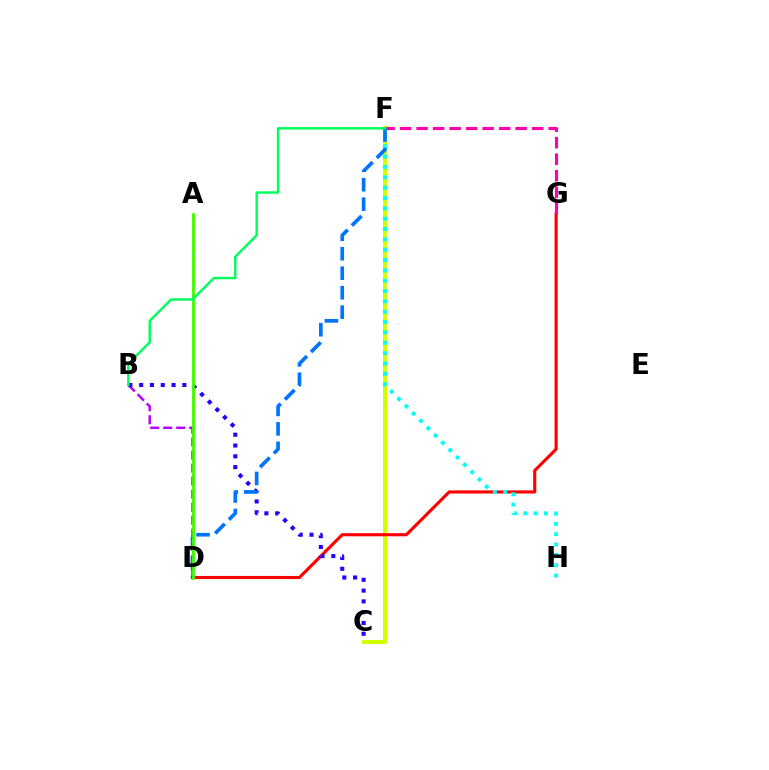{('B', 'D'): [{'color': '#b900ff', 'line_style': 'dashed', 'thickness': 1.77}], ('C', 'F'): [{'color': '#d1ff00', 'line_style': 'solid', 'thickness': 2.94}], ('D', 'G'): [{'color': '#ff0000', 'line_style': 'solid', 'thickness': 2.26}], ('F', 'H'): [{'color': '#00fff6', 'line_style': 'dotted', 'thickness': 2.81}], ('B', 'C'): [{'color': '#2500ff', 'line_style': 'dotted', 'thickness': 2.93}], ('F', 'G'): [{'color': '#ff00ac', 'line_style': 'dashed', 'thickness': 2.24}], ('A', 'D'): [{'color': '#ff9400', 'line_style': 'dotted', 'thickness': 2.12}, {'color': '#3dff00', 'line_style': 'solid', 'thickness': 1.99}], ('D', 'F'): [{'color': '#0074ff', 'line_style': 'dashed', 'thickness': 2.65}], ('B', 'F'): [{'color': '#00ff5c', 'line_style': 'solid', 'thickness': 1.76}]}